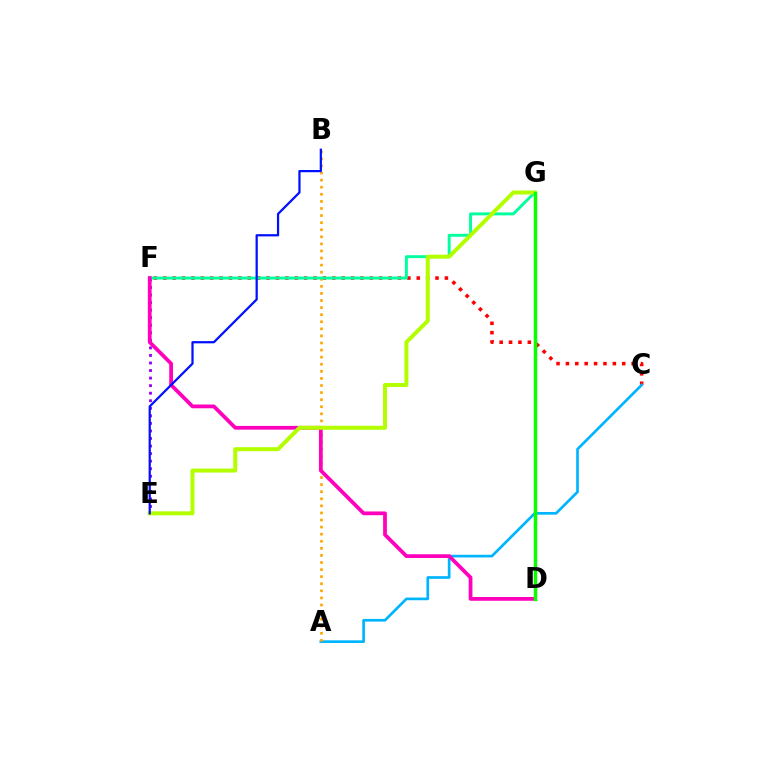{('C', 'F'): [{'color': '#ff0000', 'line_style': 'dotted', 'thickness': 2.55}], ('A', 'C'): [{'color': '#00b5ff', 'line_style': 'solid', 'thickness': 1.93}], ('A', 'B'): [{'color': '#ffa500', 'line_style': 'dotted', 'thickness': 1.92}], ('E', 'F'): [{'color': '#9b00ff', 'line_style': 'dotted', 'thickness': 2.05}], ('F', 'G'): [{'color': '#00ff9d', 'line_style': 'solid', 'thickness': 2.11}], ('D', 'F'): [{'color': '#ff00bd', 'line_style': 'solid', 'thickness': 2.7}], ('E', 'G'): [{'color': '#b3ff00', 'line_style': 'solid', 'thickness': 2.88}], ('D', 'G'): [{'color': '#08ff00', 'line_style': 'solid', 'thickness': 2.51}], ('B', 'E'): [{'color': '#0010ff', 'line_style': 'solid', 'thickness': 1.61}]}